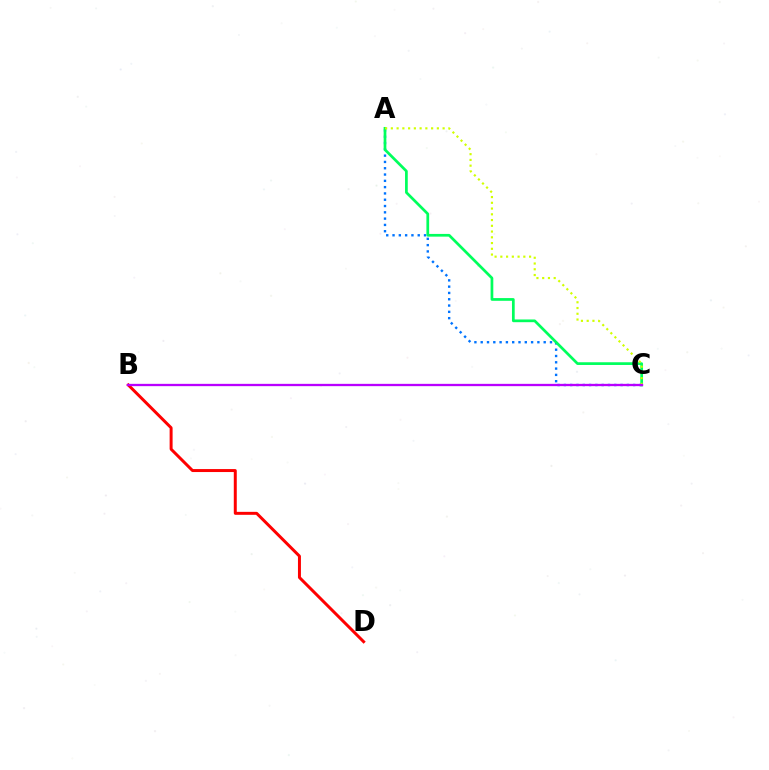{('A', 'C'): [{'color': '#0074ff', 'line_style': 'dotted', 'thickness': 1.71}, {'color': '#00ff5c', 'line_style': 'solid', 'thickness': 1.96}, {'color': '#d1ff00', 'line_style': 'dotted', 'thickness': 1.56}], ('B', 'D'): [{'color': '#ff0000', 'line_style': 'solid', 'thickness': 2.14}], ('B', 'C'): [{'color': '#b900ff', 'line_style': 'solid', 'thickness': 1.66}]}